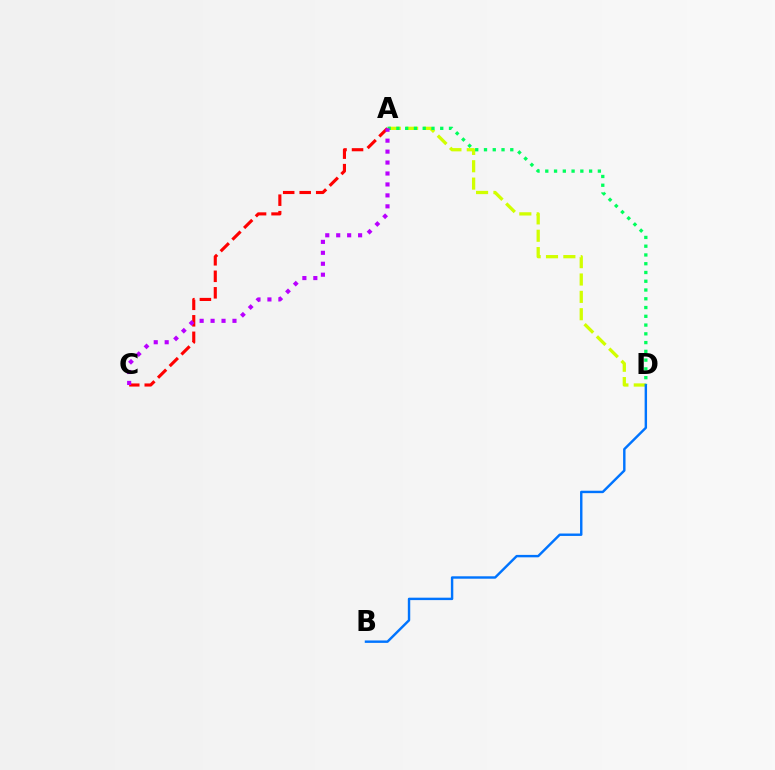{('A', 'C'): [{'color': '#ff0000', 'line_style': 'dashed', 'thickness': 2.24}, {'color': '#b900ff', 'line_style': 'dotted', 'thickness': 2.97}], ('A', 'D'): [{'color': '#d1ff00', 'line_style': 'dashed', 'thickness': 2.36}, {'color': '#00ff5c', 'line_style': 'dotted', 'thickness': 2.38}], ('B', 'D'): [{'color': '#0074ff', 'line_style': 'solid', 'thickness': 1.75}]}